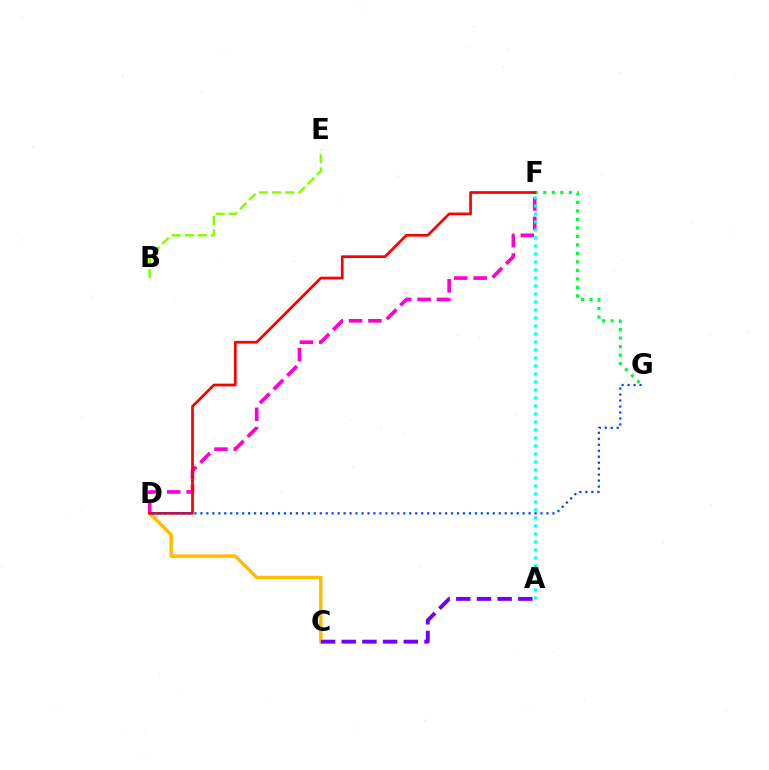{('C', 'D'): [{'color': '#ffbd00', 'line_style': 'solid', 'thickness': 2.5}], ('F', 'G'): [{'color': '#00ff39', 'line_style': 'dotted', 'thickness': 2.31}], ('D', 'F'): [{'color': '#ff00cf', 'line_style': 'dashed', 'thickness': 2.63}, {'color': '#ff0000', 'line_style': 'solid', 'thickness': 1.95}], ('B', 'E'): [{'color': '#84ff00', 'line_style': 'dashed', 'thickness': 1.77}], ('A', 'F'): [{'color': '#00fff6', 'line_style': 'dotted', 'thickness': 2.17}], ('A', 'C'): [{'color': '#7200ff', 'line_style': 'dashed', 'thickness': 2.81}], ('D', 'G'): [{'color': '#004bff', 'line_style': 'dotted', 'thickness': 1.62}]}